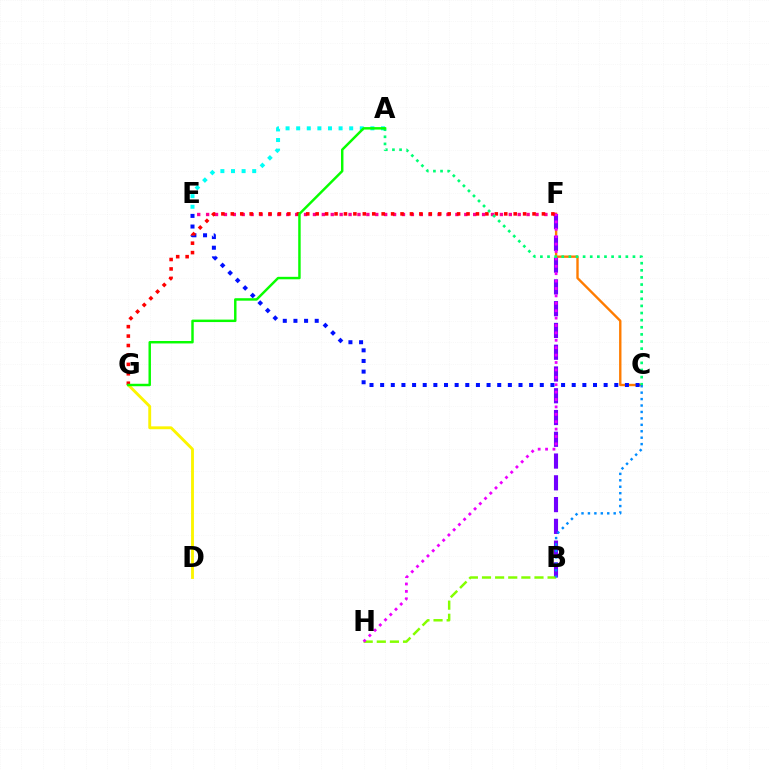{('C', 'F'): [{'color': '#ff7c00', 'line_style': 'solid', 'thickness': 1.72}], ('B', 'F'): [{'color': '#7200ff', 'line_style': 'dashed', 'thickness': 2.96}], ('E', 'F'): [{'color': '#ff0094', 'line_style': 'dotted', 'thickness': 2.42}], ('B', 'H'): [{'color': '#84ff00', 'line_style': 'dashed', 'thickness': 1.78}], ('F', 'H'): [{'color': '#ee00ff', 'line_style': 'dotted', 'thickness': 2.01}], ('B', 'C'): [{'color': '#008cff', 'line_style': 'dotted', 'thickness': 1.75}], ('C', 'E'): [{'color': '#0010ff', 'line_style': 'dotted', 'thickness': 2.89}], ('D', 'G'): [{'color': '#fcf500', 'line_style': 'solid', 'thickness': 2.07}], ('A', 'E'): [{'color': '#00fff6', 'line_style': 'dotted', 'thickness': 2.88}], ('F', 'G'): [{'color': '#ff0000', 'line_style': 'dotted', 'thickness': 2.56}], ('A', 'C'): [{'color': '#00ff74', 'line_style': 'dotted', 'thickness': 1.93}], ('A', 'G'): [{'color': '#08ff00', 'line_style': 'solid', 'thickness': 1.77}]}